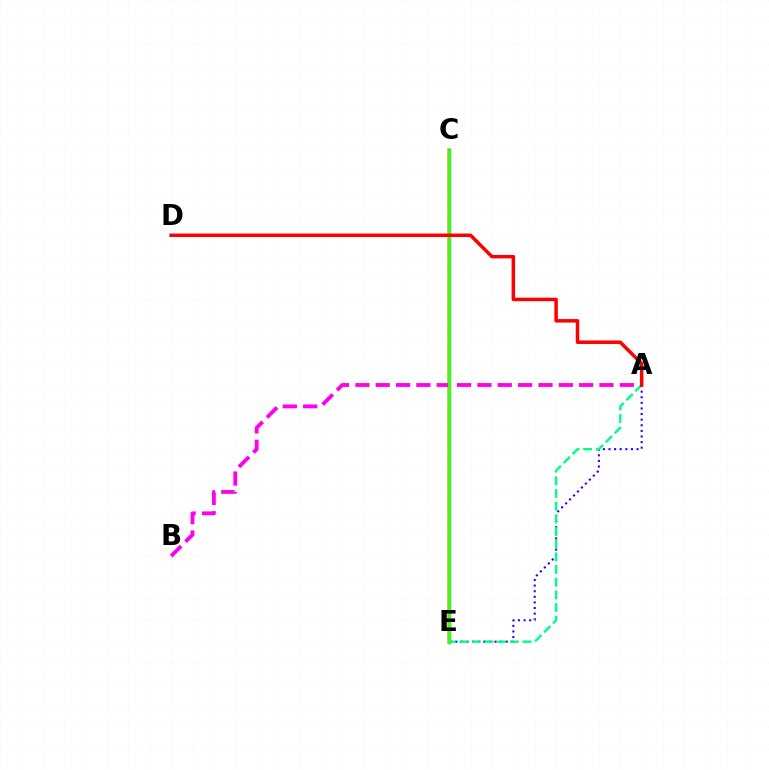{('A', 'E'): [{'color': '#3700ff', 'line_style': 'dotted', 'thickness': 1.52}, {'color': '#00ff86', 'line_style': 'dashed', 'thickness': 1.72}], ('C', 'E'): [{'color': '#ffd500', 'line_style': 'solid', 'thickness': 2.6}, {'color': '#009eff', 'line_style': 'solid', 'thickness': 2.52}, {'color': '#4fff00', 'line_style': 'solid', 'thickness': 1.97}], ('A', 'B'): [{'color': '#ff00ed', 'line_style': 'dashed', 'thickness': 2.76}], ('A', 'D'): [{'color': '#ff0000', 'line_style': 'solid', 'thickness': 2.51}]}